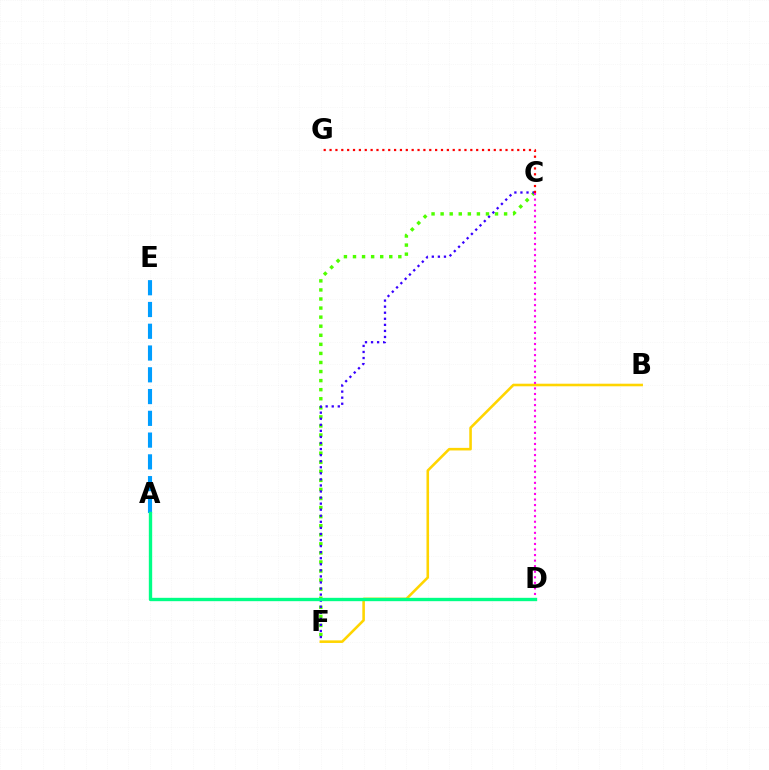{('B', 'F'): [{'color': '#ffd500', 'line_style': 'solid', 'thickness': 1.86}], ('C', 'F'): [{'color': '#4fff00', 'line_style': 'dotted', 'thickness': 2.46}, {'color': '#3700ff', 'line_style': 'dotted', 'thickness': 1.65}], ('C', 'G'): [{'color': '#ff0000', 'line_style': 'dotted', 'thickness': 1.59}], ('A', 'E'): [{'color': '#009eff', 'line_style': 'dashed', 'thickness': 2.96}], ('C', 'D'): [{'color': '#ff00ed', 'line_style': 'dotted', 'thickness': 1.51}], ('A', 'D'): [{'color': '#00ff86', 'line_style': 'solid', 'thickness': 2.41}]}